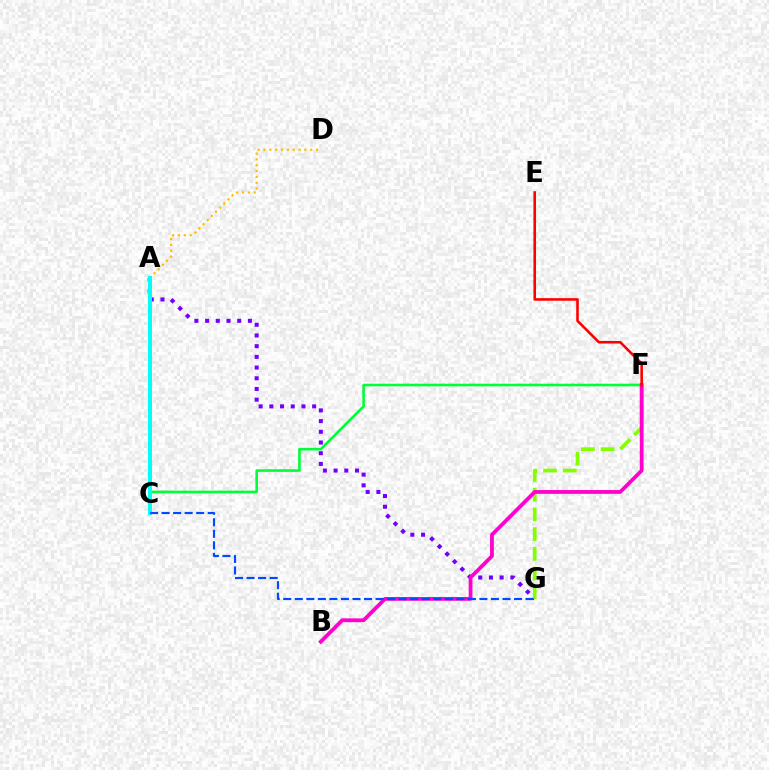{('C', 'F'): [{'color': '#00ff39', 'line_style': 'solid', 'thickness': 1.88}], ('A', 'G'): [{'color': '#7200ff', 'line_style': 'dotted', 'thickness': 2.91}], ('A', 'D'): [{'color': '#ffbd00', 'line_style': 'dotted', 'thickness': 1.59}], ('F', 'G'): [{'color': '#84ff00', 'line_style': 'dashed', 'thickness': 2.68}], ('B', 'F'): [{'color': '#ff00cf', 'line_style': 'solid', 'thickness': 2.73}], ('A', 'C'): [{'color': '#00fff6', 'line_style': 'solid', 'thickness': 2.86}], ('E', 'F'): [{'color': '#ff0000', 'line_style': 'solid', 'thickness': 1.87}], ('C', 'G'): [{'color': '#004bff', 'line_style': 'dashed', 'thickness': 1.57}]}